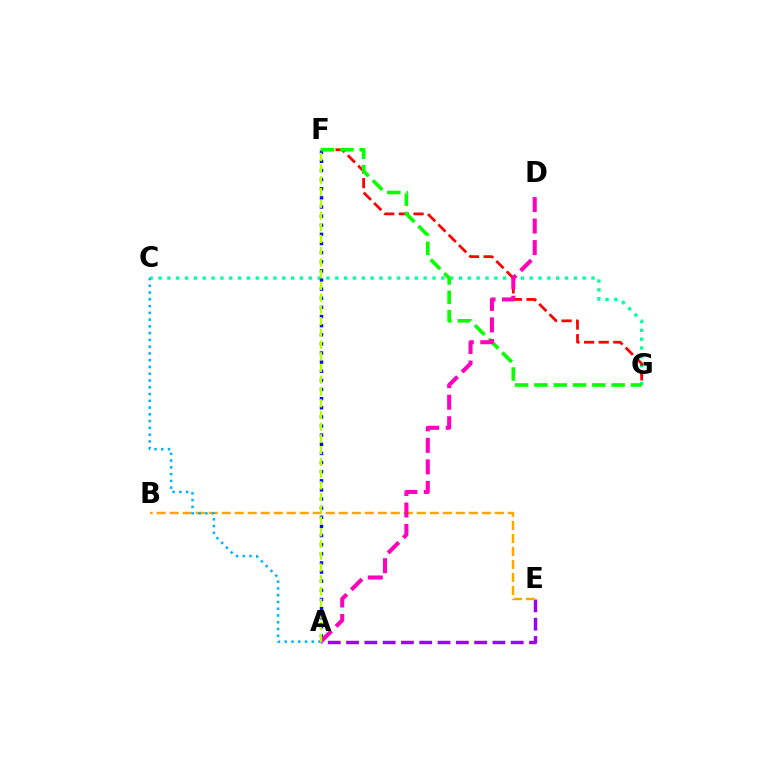{('A', 'E'): [{'color': '#9b00ff', 'line_style': 'dashed', 'thickness': 2.49}], ('C', 'G'): [{'color': '#00ff9d', 'line_style': 'dotted', 'thickness': 2.4}], ('A', 'F'): [{'color': '#0010ff', 'line_style': 'dotted', 'thickness': 2.48}, {'color': '#b3ff00', 'line_style': 'dashed', 'thickness': 1.59}], ('F', 'G'): [{'color': '#ff0000', 'line_style': 'dashed', 'thickness': 1.99}, {'color': '#08ff00', 'line_style': 'dashed', 'thickness': 2.62}], ('B', 'E'): [{'color': '#ffa500', 'line_style': 'dashed', 'thickness': 1.77}], ('A', 'C'): [{'color': '#00b5ff', 'line_style': 'dotted', 'thickness': 1.84}], ('A', 'D'): [{'color': '#ff00bd', 'line_style': 'dashed', 'thickness': 2.92}]}